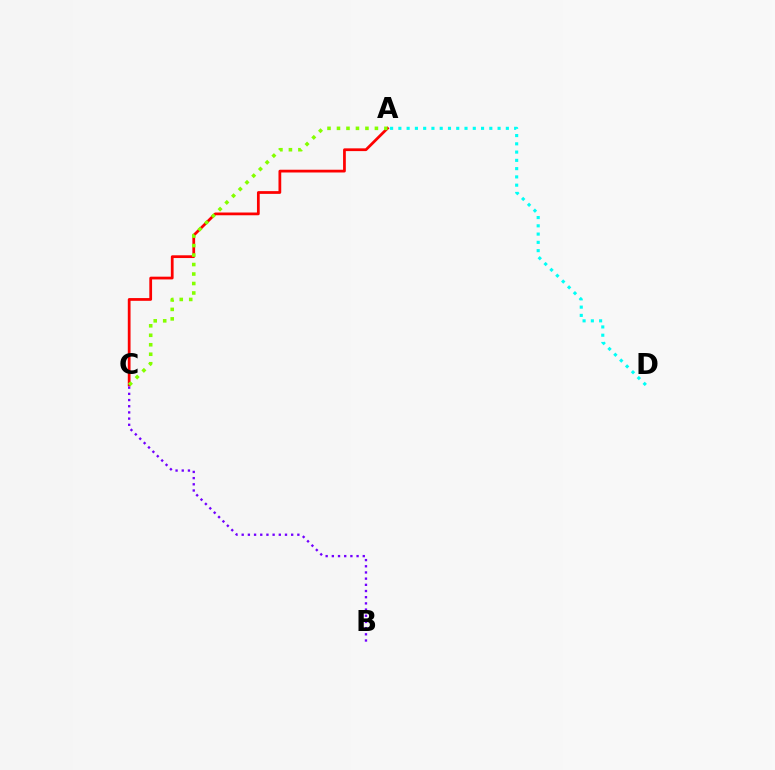{('A', 'C'): [{'color': '#ff0000', 'line_style': 'solid', 'thickness': 1.98}, {'color': '#84ff00', 'line_style': 'dotted', 'thickness': 2.58}], ('B', 'C'): [{'color': '#7200ff', 'line_style': 'dotted', 'thickness': 1.68}], ('A', 'D'): [{'color': '#00fff6', 'line_style': 'dotted', 'thickness': 2.25}]}